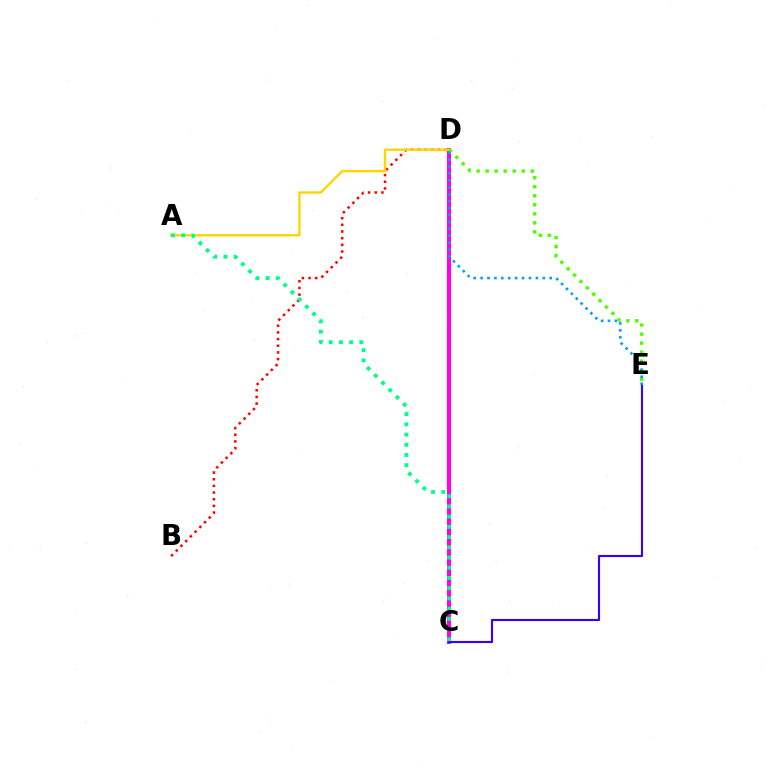{('C', 'D'): [{'color': '#ff00ed', 'line_style': 'solid', 'thickness': 2.93}], ('B', 'D'): [{'color': '#ff0000', 'line_style': 'dotted', 'thickness': 1.81}], ('A', 'D'): [{'color': '#ffd500', 'line_style': 'solid', 'thickness': 1.71}], ('D', 'E'): [{'color': '#4fff00', 'line_style': 'dotted', 'thickness': 2.45}, {'color': '#009eff', 'line_style': 'dotted', 'thickness': 1.88}], ('C', 'E'): [{'color': '#3700ff', 'line_style': 'solid', 'thickness': 1.53}], ('A', 'C'): [{'color': '#00ff86', 'line_style': 'dotted', 'thickness': 2.77}]}